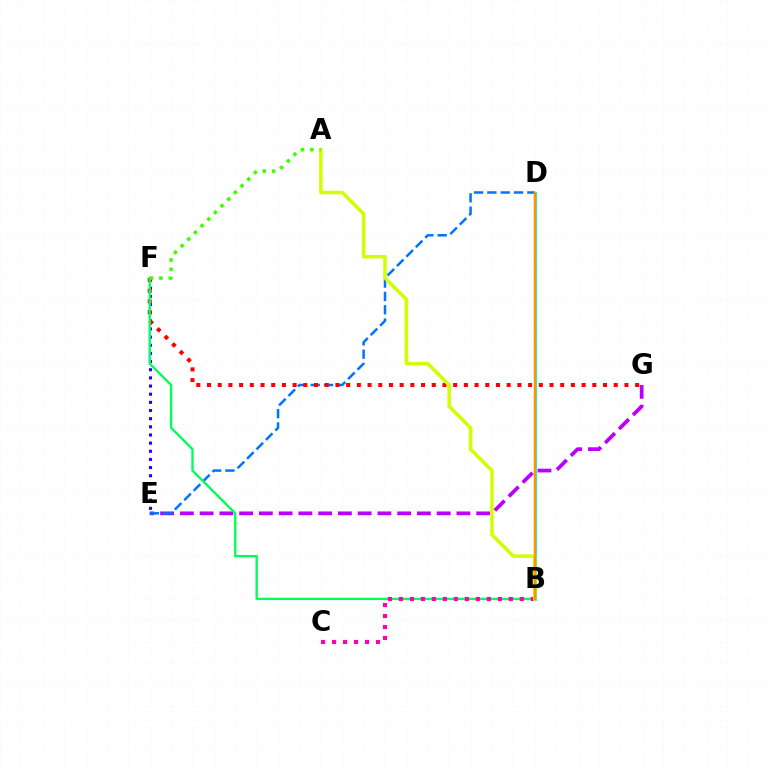{('E', 'F'): [{'color': '#2500ff', 'line_style': 'dotted', 'thickness': 2.22}], ('E', 'G'): [{'color': '#b900ff', 'line_style': 'dashed', 'thickness': 2.68}], ('D', 'E'): [{'color': '#0074ff', 'line_style': 'dashed', 'thickness': 1.81}], ('F', 'G'): [{'color': '#ff0000', 'line_style': 'dotted', 'thickness': 2.91}], ('B', 'F'): [{'color': '#00ff5c', 'line_style': 'solid', 'thickness': 1.7}], ('B', 'C'): [{'color': '#ff00ac', 'line_style': 'dotted', 'thickness': 2.99}], ('B', 'D'): [{'color': '#00fff6', 'line_style': 'solid', 'thickness': 2.26}, {'color': '#ff9400', 'line_style': 'solid', 'thickness': 1.78}], ('A', 'B'): [{'color': '#d1ff00', 'line_style': 'solid', 'thickness': 2.53}], ('A', 'F'): [{'color': '#3dff00', 'line_style': 'dotted', 'thickness': 2.56}]}